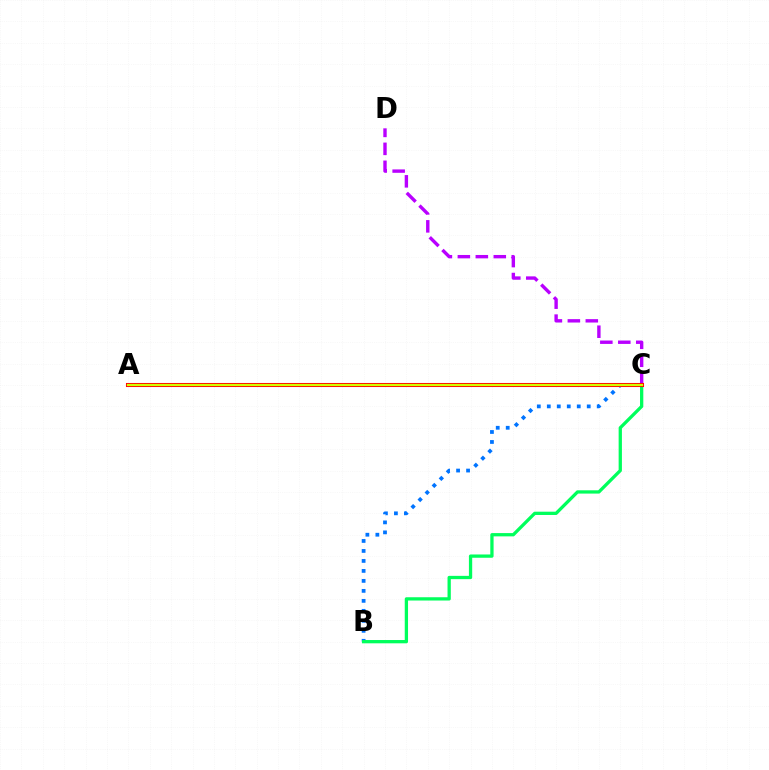{('C', 'D'): [{'color': '#b900ff', 'line_style': 'dashed', 'thickness': 2.44}], ('B', 'C'): [{'color': '#0074ff', 'line_style': 'dotted', 'thickness': 2.71}, {'color': '#00ff5c', 'line_style': 'solid', 'thickness': 2.36}], ('A', 'C'): [{'color': '#ff0000', 'line_style': 'solid', 'thickness': 2.92}, {'color': '#d1ff00', 'line_style': 'solid', 'thickness': 1.6}]}